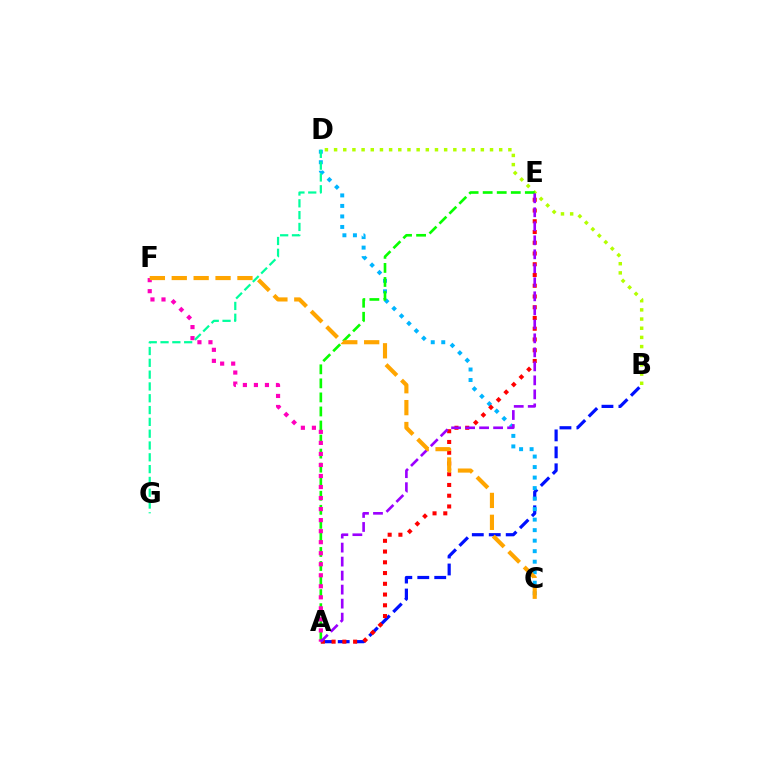{('A', 'B'): [{'color': '#0010ff', 'line_style': 'dashed', 'thickness': 2.3}], ('B', 'D'): [{'color': '#b3ff00', 'line_style': 'dotted', 'thickness': 2.49}], ('C', 'D'): [{'color': '#00b5ff', 'line_style': 'dotted', 'thickness': 2.86}], ('A', 'E'): [{'color': '#08ff00', 'line_style': 'dashed', 'thickness': 1.91}, {'color': '#ff0000', 'line_style': 'dotted', 'thickness': 2.92}, {'color': '#9b00ff', 'line_style': 'dashed', 'thickness': 1.9}], ('A', 'F'): [{'color': '#ff00bd', 'line_style': 'dotted', 'thickness': 3.0}], ('D', 'G'): [{'color': '#00ff9d', 'line_style': 'dashed', 'thickness': 1.6}], ('C', 'F'): [{'color': '#ffa500', 'line_style': 'dashed', 'thickness': 2.97}]}